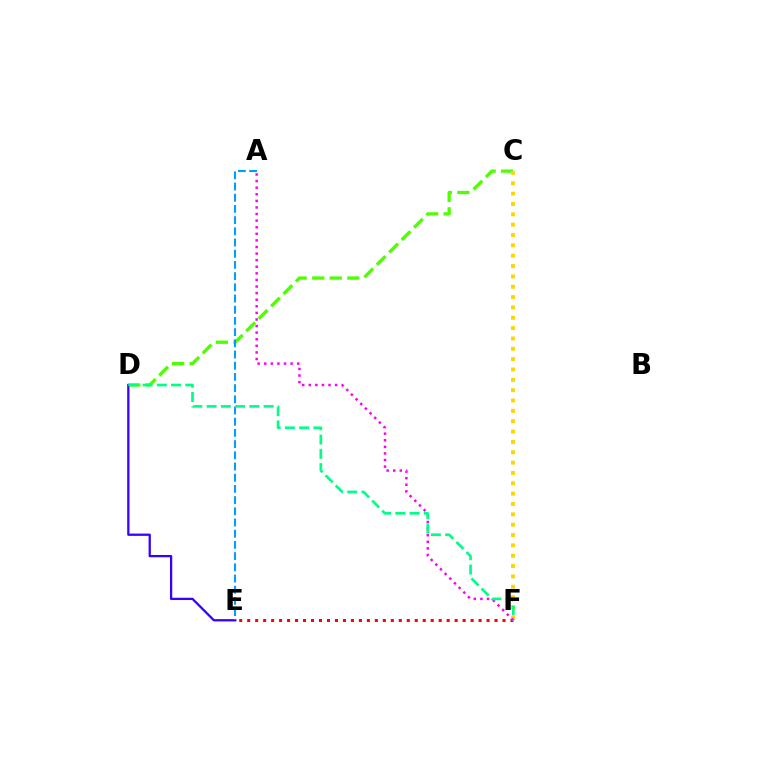{('C', 'D'): [{'color': '#4fff00', 'line_style': 'dashed', 'thickness': 2.39}], ('C', 'F'): [{'color': '#ffd500', 'line_style': 'dotted', 'thickness': 2.81}], ('E', 'F'): [{'color': '#ff0000', 'line_style': 'dotted', 'thickness': 2.17}], ('A', 'F'): [{'color': '#ff00ed', 'line_style': 'dotted', 'thickness': 1.79}], ('D', 'E'): [{'color': '#3700ff', 'line_style': 'solid', 'thickness': 1.64}], ('A', 'E'): [{'color': '#009eff', 'line_style': 'dashed', 'thickness': 1.52}], ('D', 'F'): [{'color': '#00ff86', 'line_style': 'dashed', 'thickness': 1.93}]}